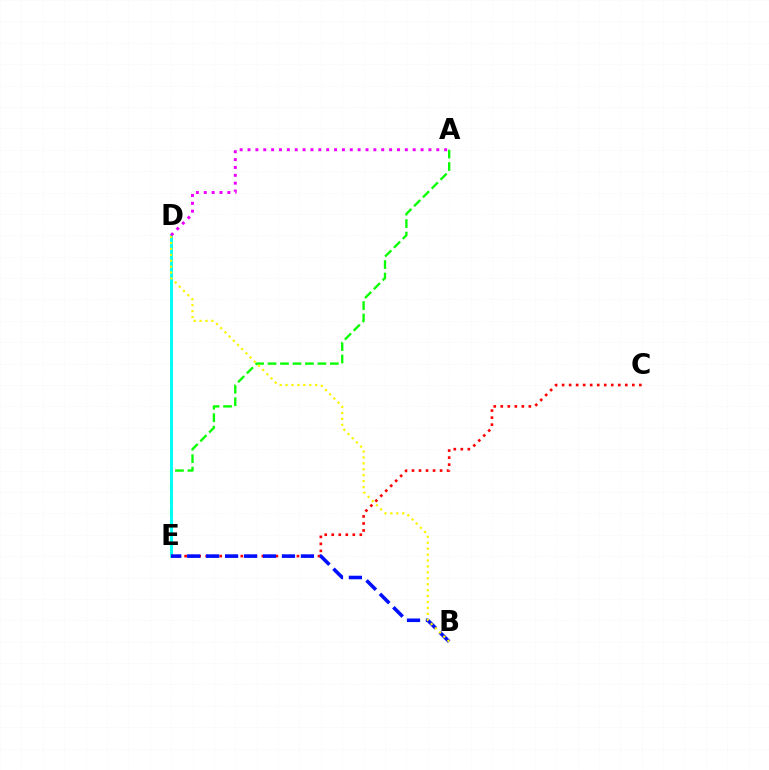{('A', 'E'): [{'color': '#08ff00', 'line_style': 'dashed', 'thickness': 1.69}], ('D', 'E'): [{'color': '#00fff6', 'line_style': 'solid', 'thickness': 2.1}], ('A', 'D'): [{'color': '#ee00ff', 'line_style': 'dotted', 'thickness': 2.14}], ('C', 'E'): [{'color': '#ff0000', 'line_style': 'dotted', 'thickness': 1.91}], ('B', 'E'): [{'color': '#0010ff', 'line_style': 'dashed', 'thickness': 2.57}], ('B', 'D'): [{'color': '#fcf500', 'line_style': 'dotted', 'thickness': 1.61}]}